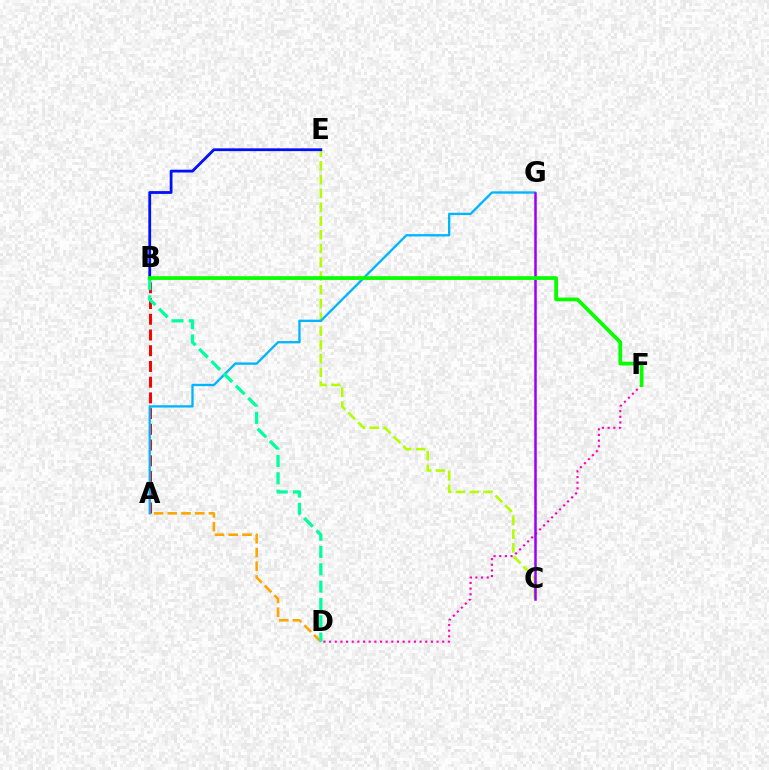{('C', 'E'): [{'color': '#b3ff00', 'line_style': 'dashed', 'thickness': 1.87}], ('A', 'B'): [{'color': '#ff0000', 'line_style': 'dashed', 'thickness': 2.14}], ('D', 'F'): [{'color': '#ff00bd', 'line_style': 'dotted', 'thickness': 1.54}], ('A', 'G'): [{'color': '#00b5ff', 'line_style': 'solid', 'thickness': 1.67}], ('A', 'D'): [{'color': '#ffa500', 'line_style': 'dashed', 'thickness': 1.86}], ('B', 'E'): [{'color': '#0010ff', 'line_style': 'solid', 'thickness': 2.02}], ('C', 'G'): [{'color': '#9b00ff', 'line_style': 'solid', 'thickness': 1.82}], ('B', 'D'): [{'color': '#00ff9d', 'line_style': 'dashed', 'thickness': 2.35}], ('B', 'F'): [{'color': '#08ff00', 'line_style': 'solid', 'thickness': 2.7}]}